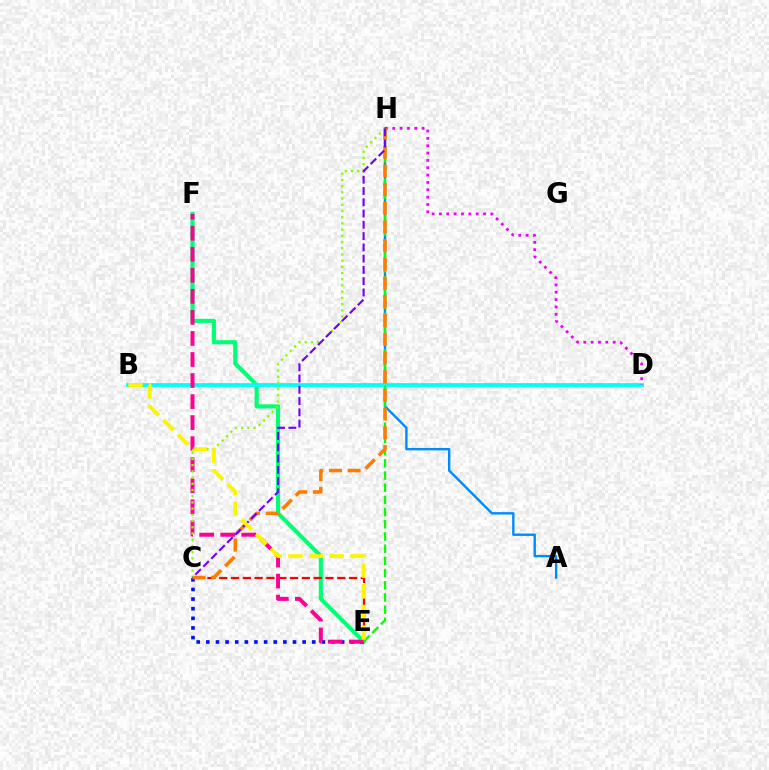{('E', 'F'): [{'color': '#00ff74', 'line_style': 'solid', 'thickness': 2.96}, {'color': '#ff0094', 'line_style': 'dashed', 'thickness': 2.86}], ('A', 'H'): [{'color': '#008cff', 'line_style': 'solid', 'thickness': 1.73}], ('C', 'E'): [{'color': '#ff0000', 'line_style': 'dashed', 'thickness': 1.6}, {'color': '#0010ff', 'line_style': 'dotted', 'thickness': 2.62}], ('B', 'D'): [{'color': '#00fff6', 'line_style': 'solid', 'thickness': 2.71}], ('D', 'H'): [{'color': '#ee00ff', 'line_style': 'dotted', 'thickness': 2.0}], ('E', 'H'): [{'color': '#08ff00', 'line_style': 'dashed', 'thickness': 1.66}], ('C', 'H'): [{'color': '#ff7c00', 'line_style': 'dashed', 'thickness': 2.54}, {'color': '#84ff00', 'line_style': 'dotted', 'thickness': 1.69}, {'color': '#7200ff', 'line_style': 'dashed', 'thickness': 1.53}], ('B', 'E'): [{'color': '#fcf500', 'line_style': 'dashed', 'thickness': 2.81}]}